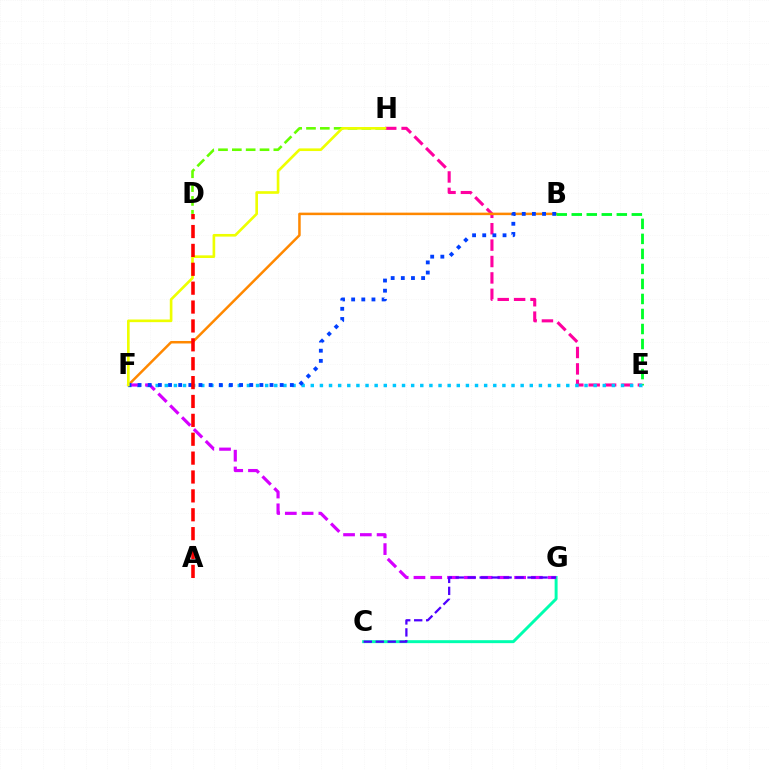{('E', 'H'): [{'color': '#ff00a0', 'line_style': 'dashed', 'thickness': 2.23}], ('B', 'F'): [{'color': '#ff8800', 'line_style': 'solid', 'thickness': 1.8}, {'color': '#003fff', 'line_style': 'dotted', 'thickness': 2.76}], ('D', 'H'): [{'color': '#66ff00', 'line_style': 'dashed', 'thickness': 1.88}], ('B', 'E'): [{'color': '#00ff27', 'line_style': 'dashed', 'thickness': 2.04}], ('C', 'G'): [{'color': '#00ffaf', 'line_style': 'solid', 'thickness': 2.13}, {'color': '#4f00ff', 'line_style': 'dashed', 'thickness': 1.63}], ('E', 'F'): [{'color': '#00c7ff', 'line_style': 'dotted', 'thickness': 2.48}], ('F', 'G'): [{'color': '#d600ff', 'line_style': 'dashed', 'thickness': 2.28}], ('F', 'H'): [{'color': '#eeff00', 'line_style': 'solid', 'thickness': 1.91}], ('A', 'D'): [{'color': '#ff0000', 'line_style': 'dashed', 'thickness': 2.57}]}